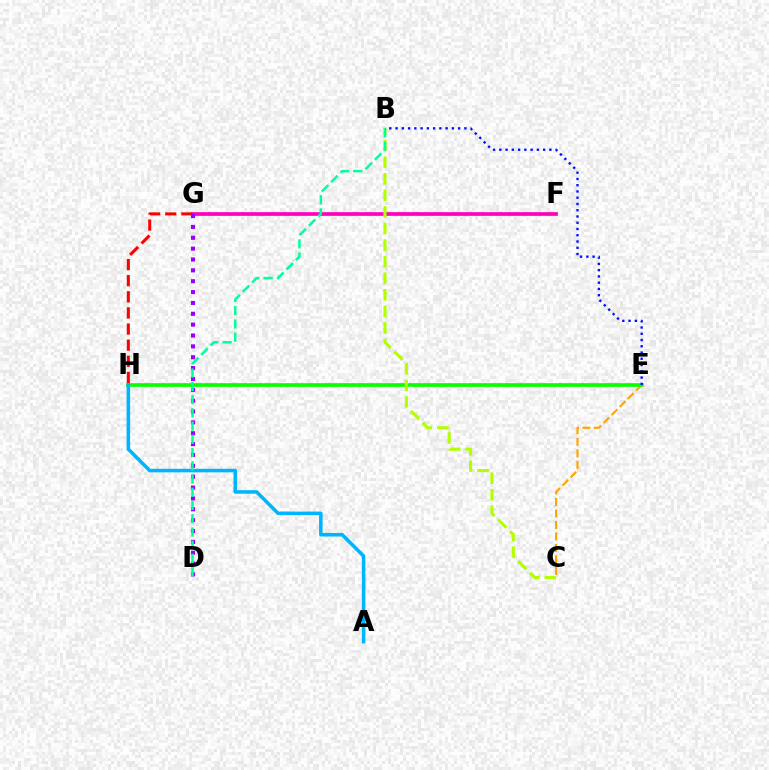{('C', 'E'): [{'color': '#ffa500', 'line_style': 'dashed', 'thickness': 1.56}], ('F', 'G'): [{'color': '#ff00bd', 'line_style': 'solid', 'thickness': 2.66}], ('E', 'H'): [{'color': '#08ff00', 'line_style': 'solid', 'thickness': 2.62}], ('B', 'C'): [{'color': '#b3ff00', 'line_style': 'dashed', 'thickness': 2.25}], ('G', 'H'): [{'color': '#ff0000', 'line_style': 'dashed', 'thickness': 2.19}], ('D', 'G'): [{'color': '#9b00ff', 'line_style': 'dotted', 'thickness': 2.95}], ('A', 'H'): [{'color': '#00b5ff', 'line_style': 'solid', 'thickness': 2.55}], ('B', 'D'): [{'color': '#00ff9d', 'line_style': 'dashed', 'thickness': 1.8}], ('B', 'E'): [{'color': '#0010ff', 'line_style': 'dotted', 'thickness': 1.7}]}